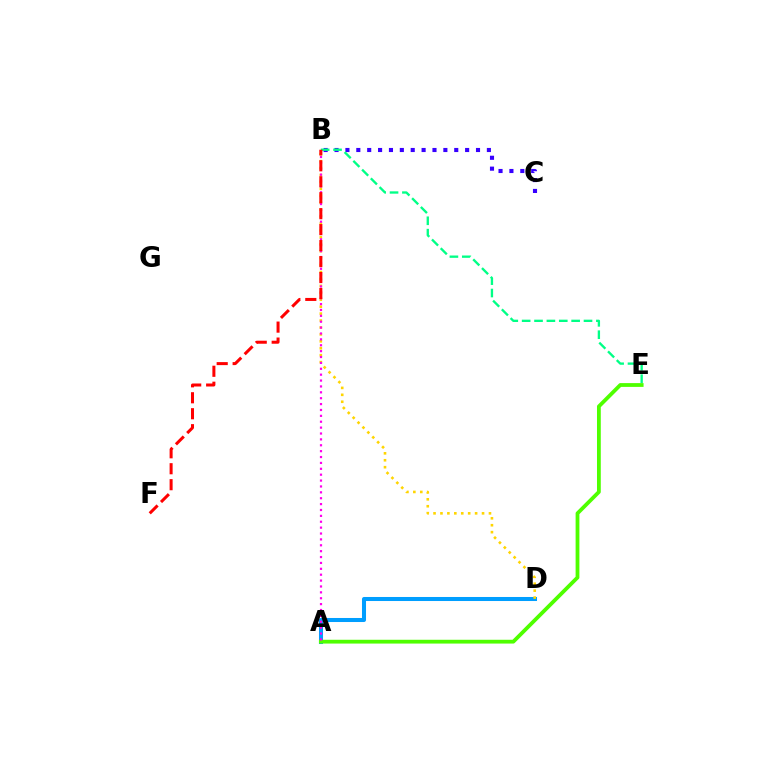{('B', 'C'): [{'color': '#3700ff', 'line_style': 'dotted', 'thickness': 2.96}], ('A', 'D'): [{'color': '#009eff', 'line_style': 'solid', 'thickness': 2.91}], ('A', 'E'): [{'color': '#4fff00', 'line_style': 'solid', 'thickness': 2.73}], ('B', 'E'): [{'color': '#00ff86', 'line_style': 'dashed', 'thickness': 1.68}], ('B', 'D'): [{'color': '#ffd500', 'line_style': 'dotted', 'thickness': 1.88}], ('A', 'B'): [{'color': '#ff00ed', 'line_style': 'dotted', 'thickness': 1.6}], ('B', 'F'): [{'color': '#ff0000', 'line_style': 'dashed', 'thickness': 2.17}]}